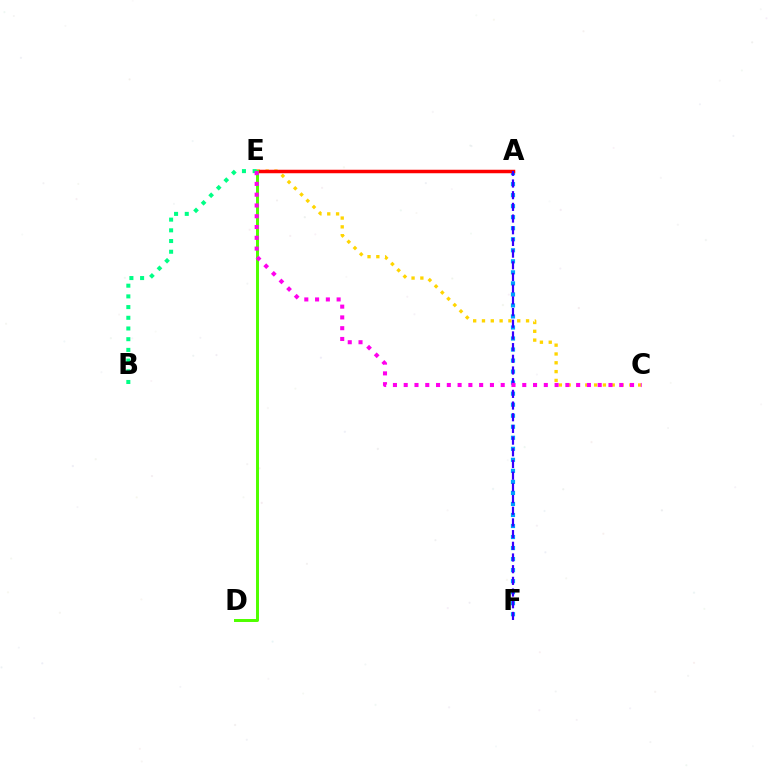{('A', 'F'): [{'color': '#009eff', 'line_style': 'dotted', 'thickness': 3.0}, {'color': '#3700ff', 'line_style': 'dashed', 'thickness': 1.59}], ('C', 'E'): [{'color': '#ffd500', 'line_style': 'dotted', 'thickness': 2.39}, {'color': '#ff00ed', 'line_style': 'dotted', 'thickness': 2.93}], ('A', 'E'): [{'color': '#ff0000', 'line_style': 'solid', 'thickness': 2.51}], ('D', 'E'): [{'color': '#4fff00', 'line_style': 'solid', 'thickness': 2.14}], ('B', 'E'): [{'color': '#00ff86', 'line_style': 'dotted', 'thickness': 2.91}]}